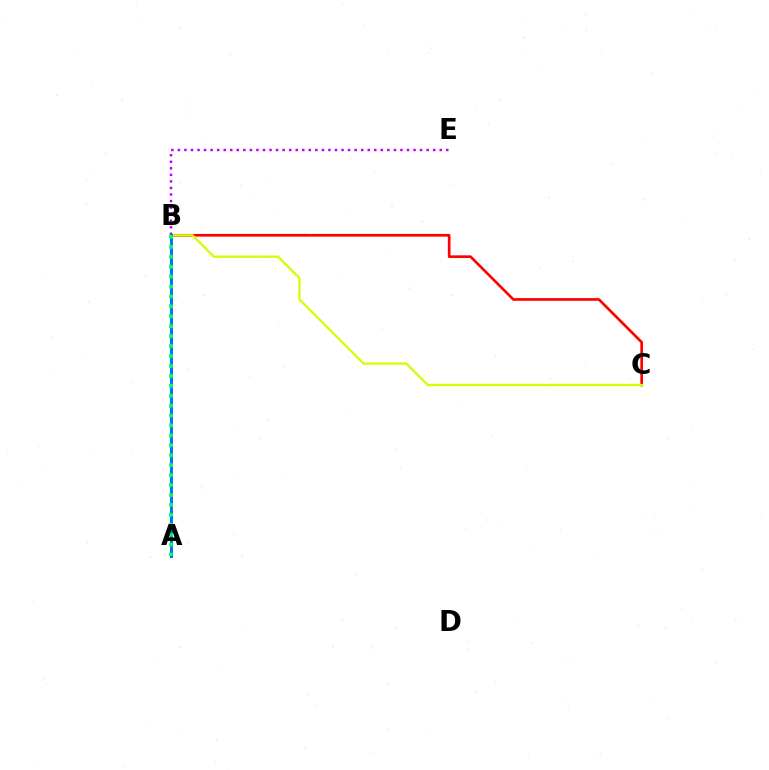{('B', 'C'): [{'color': '#ff0000', 'line_style': 'solid', 'thickness': 1.92}, {'color': '#d1ff00', 'line_style': 'solid', 'thickness': 1.64}], ('B', 'E'): [{'color': '#b900ff', 'line_style': 'dotted', 'thickness': 1.78}], ('A', 'B'): [{'color': '#0074ff', 'line_style': 'solid', 'thickness': 2.13}, {'color': '#00ff5c', 'line_style': 'dotted', 'thickness': 2.7}]}